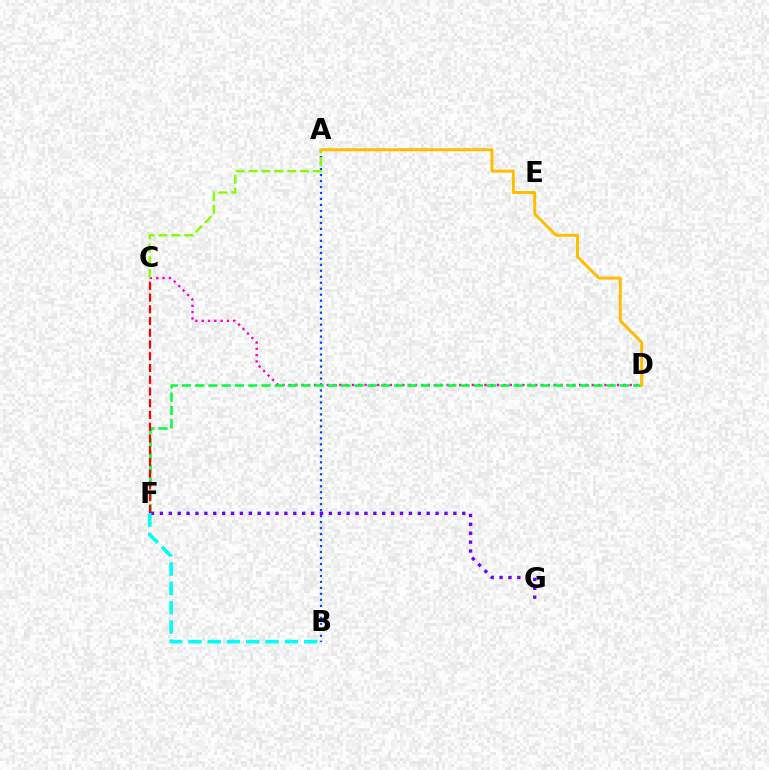{('A', 'B'): [{'color': '#004bff', 'line_style': 'dotted', 'thickness': 1.63}], ('C', 'D'): [{'color': '#ff00cf', 'line_style': 'dotted', 'thickness': 1.71}], ('D', 'F'): [{'color': '#00ff39', 'line_style': 'dashed', 'thickness': 1.8}], ('C', 'F'): [{'color': '#ff0000', 'line_style': 'dashed', 'thickness': 1.6}], ('A', 'C'): [{'color': '#84ff00', 'line_style': 'dashed', 'thickness': 1.75}], ('F', 'G'): [{'color': '#7200ff', 'line_style': 'dotted', 'thickness': 2.42}], ('B', 'F'): [{'color': '#00fff6', 'line_style': 'dashed', 'thickness': 2.62}], ('A', 'D'): [{'color': '#ffbd00', 'line_style': 'solid', 'thickness': 2.12}]}